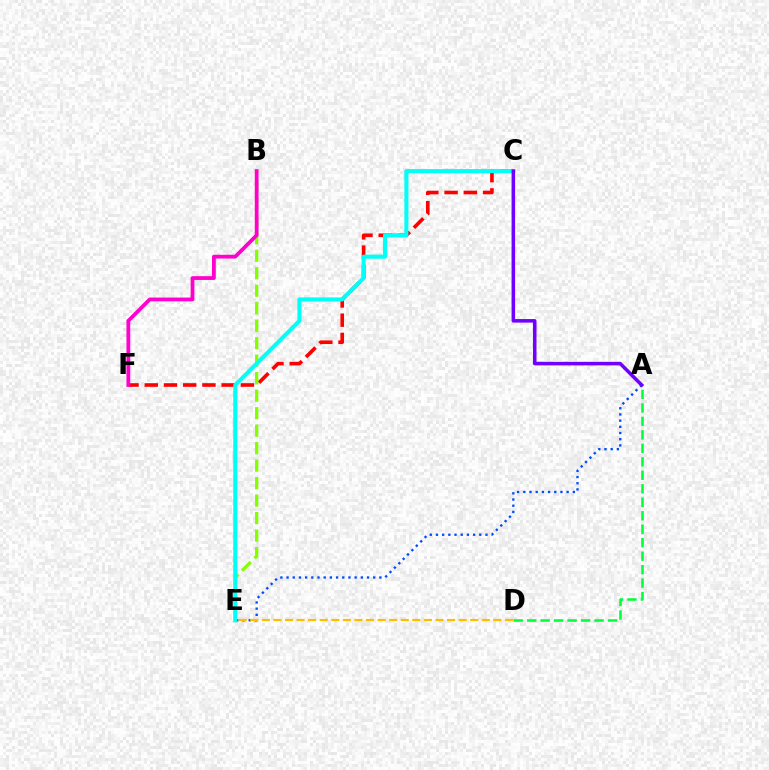{('C', 'F'): [{'color': '#ff0000', 'line_style': 'dashed', 'thickness': 2.61}], ('A', 'D'): [{'color': '#00ff39', 'line_style': 'dashed', 'thickness': 1.83}], ('B', 'E'): [{'color': '#84ff00', 'line_style': 'dashed', 'thickness': 2.38}], ('A', 'E'): [{'color': '#004bff', 'line_style': 'dotted', 'thickness': 1.68}], ('C', 'E'): [{'color': '#00fff6', 'line_style': 'solid', 'thickness': 2.93}], ('D', 'E'): [{'color': '#ffbd00', 'line_style': 'dashed', 'thickness': 1.57}], ('B', 'F'): [{'color': '#ff00cf', 'line_style': 'solid', 'thickness': 2.72}], ('A', 'C'): [{'color': '#7200ff', 'line_style': 'solid', 'thickness': 2.55}]}